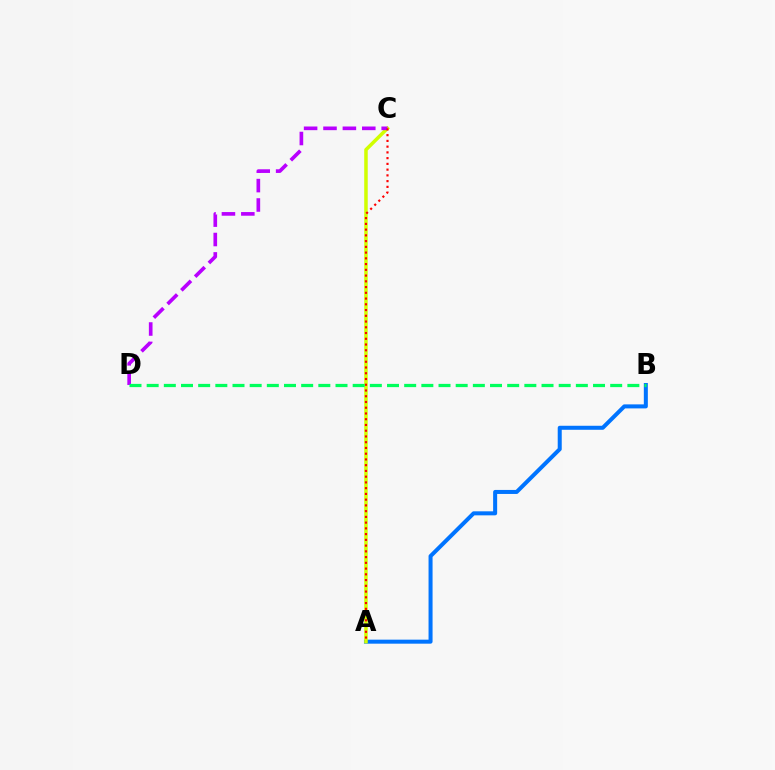{('A', 'B'): [{'color': '#0074ff', 'line_style': 'solid', 'thickness': 2.89}], ('A', 'C'): [{'color': '#d1ff00', 'line_style': 'solid', 'thickness': 2.53}, {'color': '#ff0000', 'line_style': 'dotted', 'thickness': 1.56}], ('C', 'D'): [{'color': '#b900ff', 'line_style': 'dashed', 'thickness': 2.63}], ('B', 'D'): [{'color': '#00ff5c', 'line_style': 'dashed', 'thickness': 2.33}]}